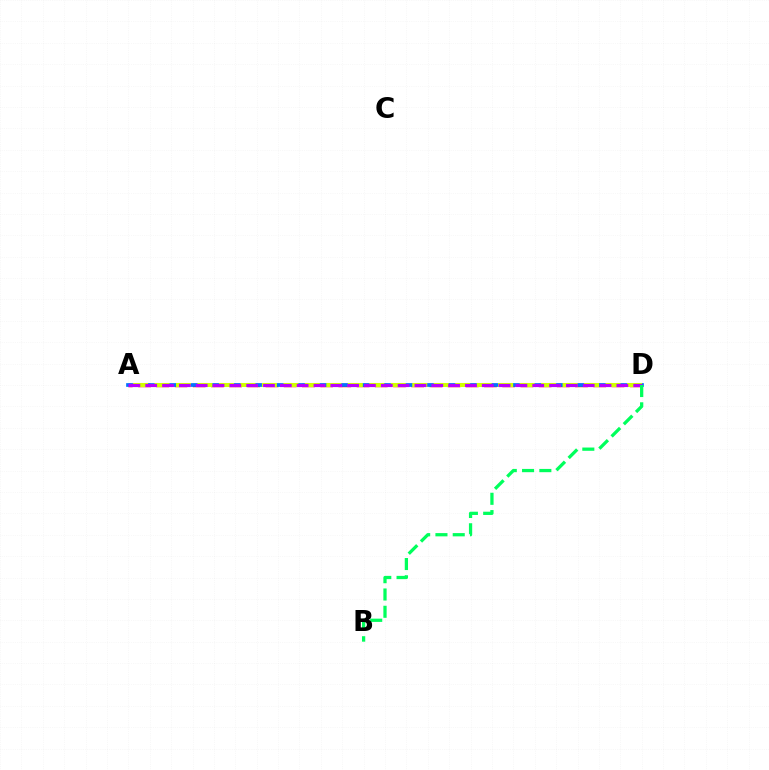{('A', 'D'): [{'color': '#ff0000', 'line_style': 'dashed', 'thickness': 2.47}, {'color': '#0074ff', 'line_style': 'solid', 'thickness': 2.67}, {'color': '#d1ff00', 'line_style': 'dashed', 'thickness': 2.92}, {'color': '#b900ff', 'line_style': 'dashed', 'thickness': 2.29}], ('B', 'D'): [{'color': '#00ff5c', 'line_style': 'dashed', 'thickness': 2.35}]}